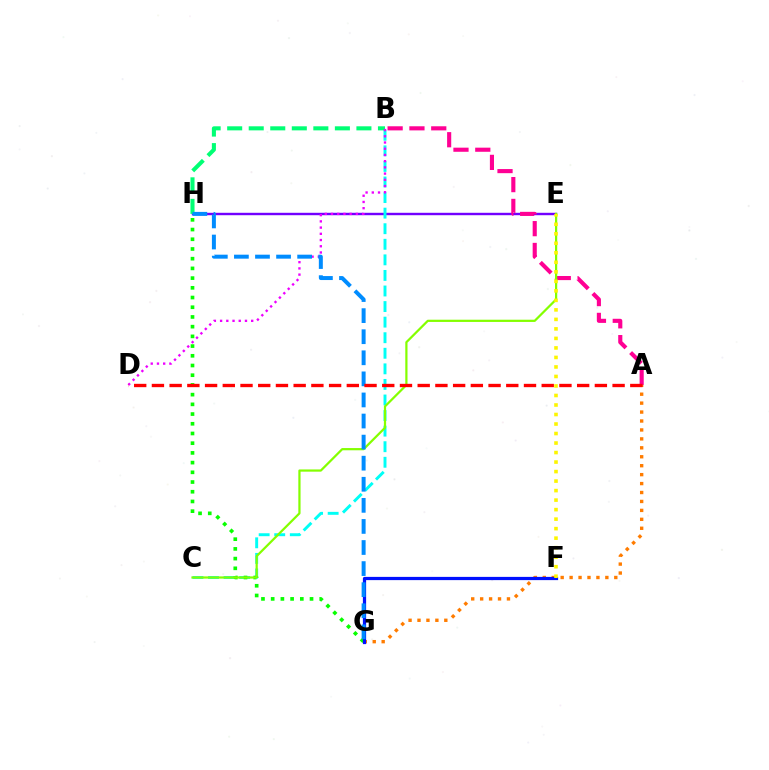{('E', 'H'): [{'color': '#7200ff', 'line_style': 'solid', 'thickness': 1.74}], ('A', 'B'): [{'color': '#ff0094', 'line_style': 'dashed', 'thickness': 2.96}], ('A', 'G'): [{'color': '#ff7c00', 'line_style': 'dotted', 'thickness': 2.43}], ('B', 'C'): [{'color': '#00fff6', 'line_style': 'dashed', 'thickness': 2.12}], ('G', 'H'): [{'color': '#08ff00', 'line_style': 'dotted', 'thickness': 2.64}, {'color': '#008cff', 'line_style': 'dashed', 'thickness': 2.86}], ('F', 'G'): [{'color': '#0010ff', 'line_style': 'solid', 'thickness': 2.32}], ('B', 'H'): [{'color': '#00ff74', 'line_style': 'dashed', 'thickness': 2.93}], ('B', 'D'): [{'color': '#ee00ff', 'line_style': 'dotted', 'thickness': 1.69}], ('C', 'E'): [{'color': '#84ff00', 'line_style': 'solid', 'thickness': 1.6}], ('E', 'F'): [{'color': '#fcf500', 'line_style': 'dotted', 'thickness': 2.58}], ('A', 'D'): [{'color': '#ff0000', 'line_style': 'dashed', 'thickness': 2.41}]}